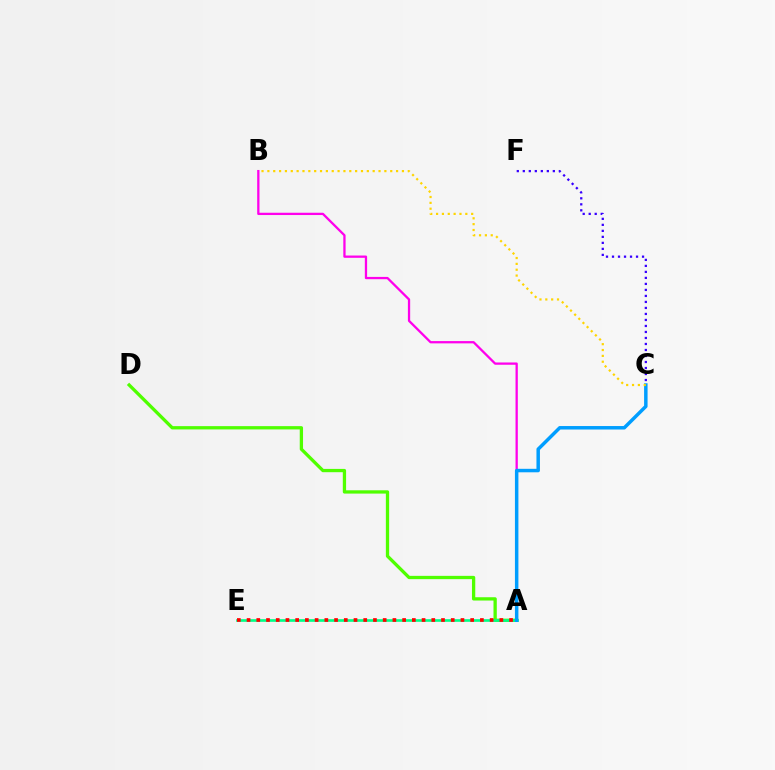{('A', 'D'): [{'color': '#4fff00', 'line_style': 'solid', 'thickness': 2.37}], ('A', 'B'): [{'color': '#ff00ed', 'line_style': 'solid', 'thickness': 1.64}], ('A', 'E'): [{'color': '#00ff86', 'line_style': 'solid', 'thickness': 1.92}, {'color': '#ff0000', 'line_style': 'dotted', 'thickness': 2.64}], ('C', 'F'): [{'color': '#3700ff', 'line_style': 'dotted', 'thickness': 1.63}], ('A', 'C'): [{'color': '#009eff', 'line_style': 'solid', 'thickness': 2.5}], ('B', 'C'): [{'color': '#ffd500', 'line_style': 'dotted', 'thickness': 1.59}]}